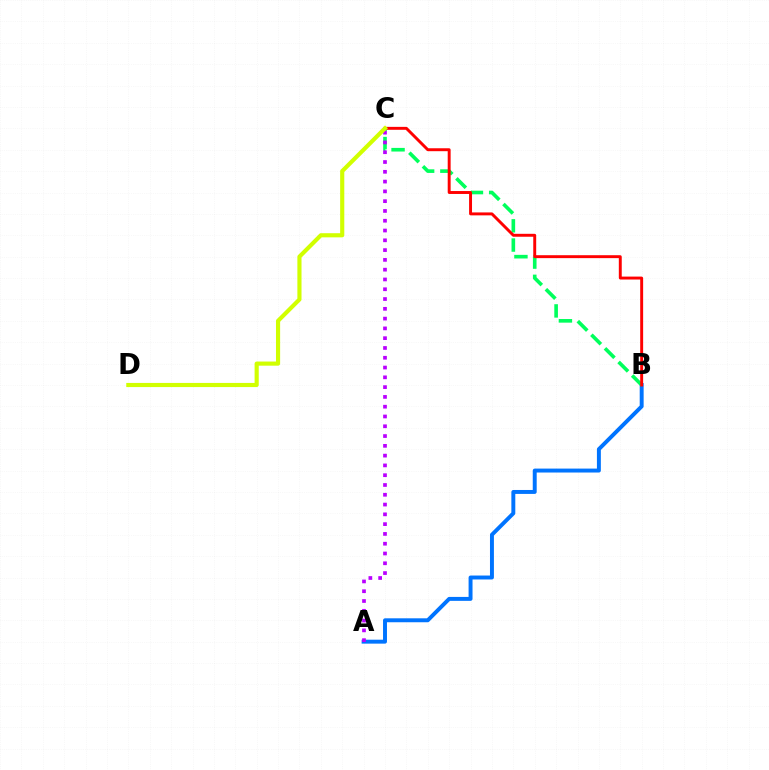{('A', 'B'): [{'color': '#0074ff', 'line_style': 'solid', 'thickness': 2.84}], ('B', 'C'): [{'color': '#00ff5c', 'line_style': 'dashed', 'thickness': 2.61}, {'color': '#ff0000', 'line_style': 'solid', 'thickness': 2.11}], ('A', 'C'): [{'color': '#b900ff', 'line_style': 'dotted', 'thickness': 2.66}], ('C', 'D'): [{'color': '#d1ff00', 'line_style': 'solid', 'thickness': 2.98}]}